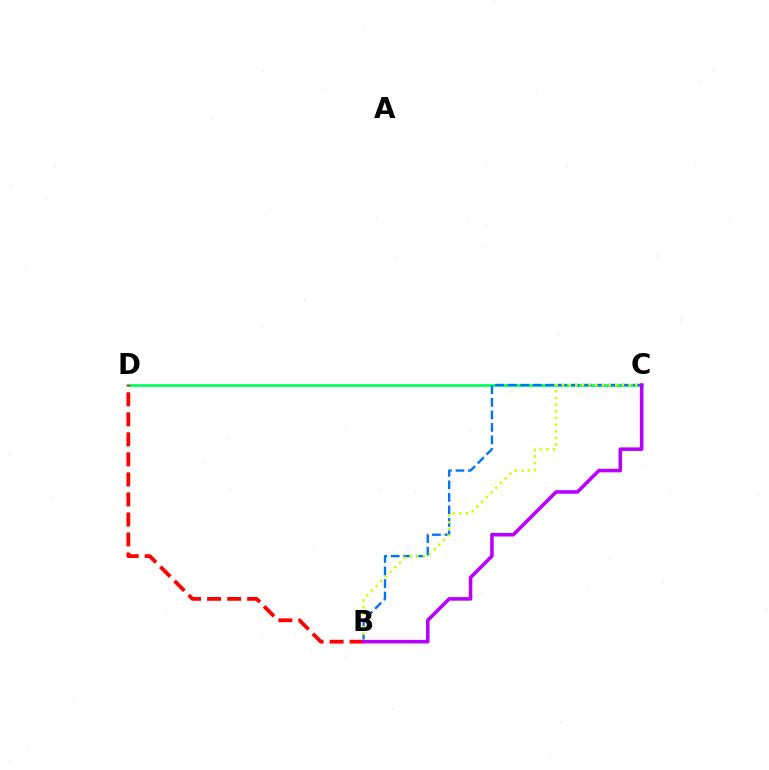{('C', 'D'): [{'color': '#00ff5c', 'line_style': 'solid', 'thickness': 1.97}], ('B', 'C'): [{'color': '#0074ff', 'line_style': 'dashed', 'thickness': 1.7}, {'color': '#d1ff00', 'line_style': 'dotted', 'thickness': 1.81}, {'color': '#b900ff', 'line_style': 'solid', 'thickness': 2.57}], ('B', 'D'): [{'color': '#ff0000', 'line_style': 'dashed', 'thickness': 2.72}]}